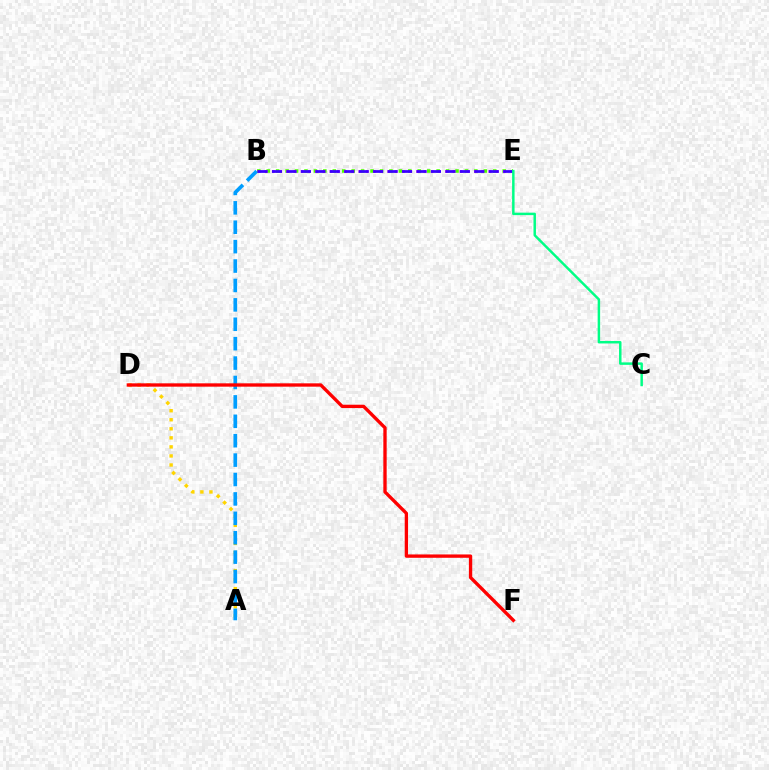{('B', 'E'): [{'color': '#4fff00', 'line_style': 'dotted', 'thickness': 2.56}, {'color': '#ff00ed', 'line_style': 'dotted', 'thickness': 1.96}, {'color': '#3700ff', 'line_style': 'dashed', 'thickness': 1.96}], ('A', 'D'): [{'color': '#ffd500', 'line_style': 'dotted', 'thickness': 2.46}], ('A', 'B'): [{'color': '#009eff', 'line_style': 'dashed', 'thickness': 2.64}], ('D', 'F'): [{'color': '#ff0000', 'line_style': 'solid', 'thickness': 2.4}], ('C', 'E'): [{'color': '#00ff86', 'line_style': 'solid', 'thickness': 1.78}]}